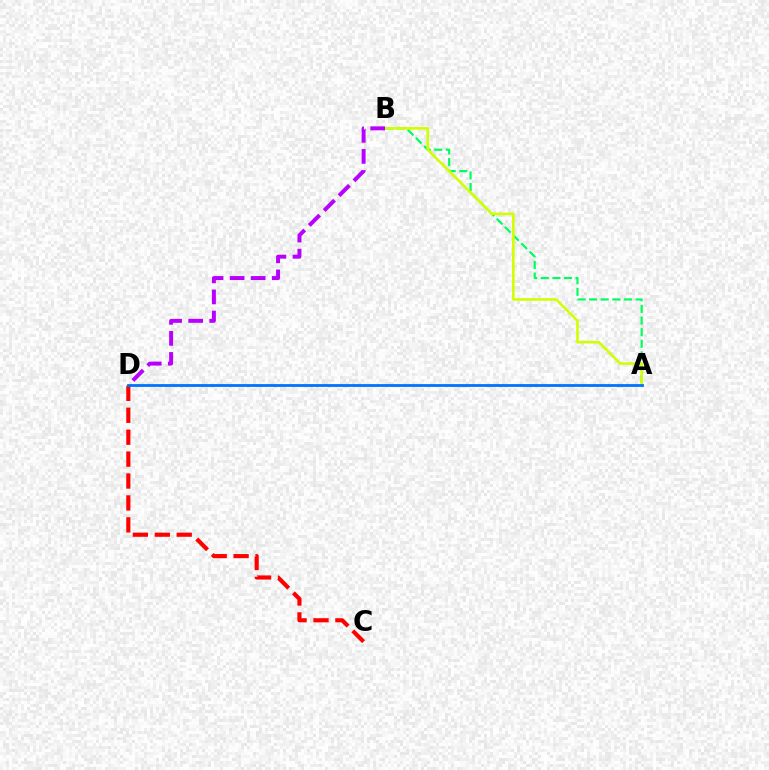{('C', 'D'): [{'color': '#ff0000', 'line_style': 'dashed', 'thickness': 2.98}], ('A', 'B'): [{'color': '#00ff5c', 'line_style': 'dashed', 'thickness': 1.58}, {'color': '#d1ff00', 'line_style': 'solid', 'thickness': 1.86}], ('A', 'D'): [{'color': '#0074ff', 'line_style': 'solid', 'thickness': 2.02}], ('B', 'D'): [{'color': '#b900ff', 'line_style': 'dashed', 'thickness': 2.86}]}